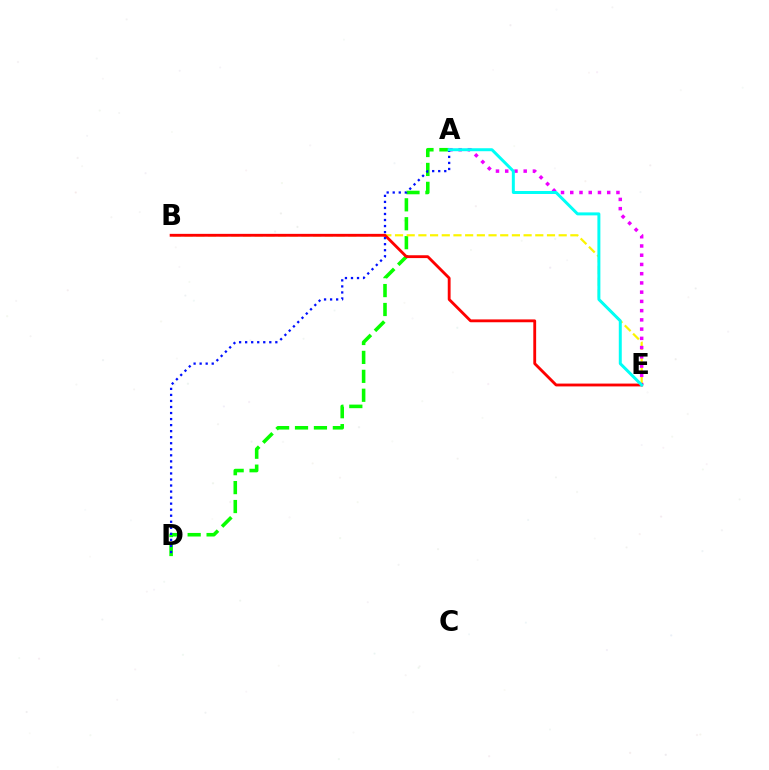{('A', 'D'): [{'color': '#08ff00', 'line_style': 'dashed', 'thickness': 2.57}, {'color': '#0010ff', 'line_style': 'dotted', 'thickness': 1.64}], ('B', 'E'): [{'color': '#fcf500', 'line_style': 'dashed', 'thickness': 1.59}, {'color': '#ff0000', 'line_style': 'solid', 'thickness': 2.04}], ('A', 'E'): [{'color': '#ee00ff', 'line_style': 'dotted', 'thickness': 2.51}, {'color': '#00fff6', 'line_style': 'solid', 'thickness': 2.15}]}